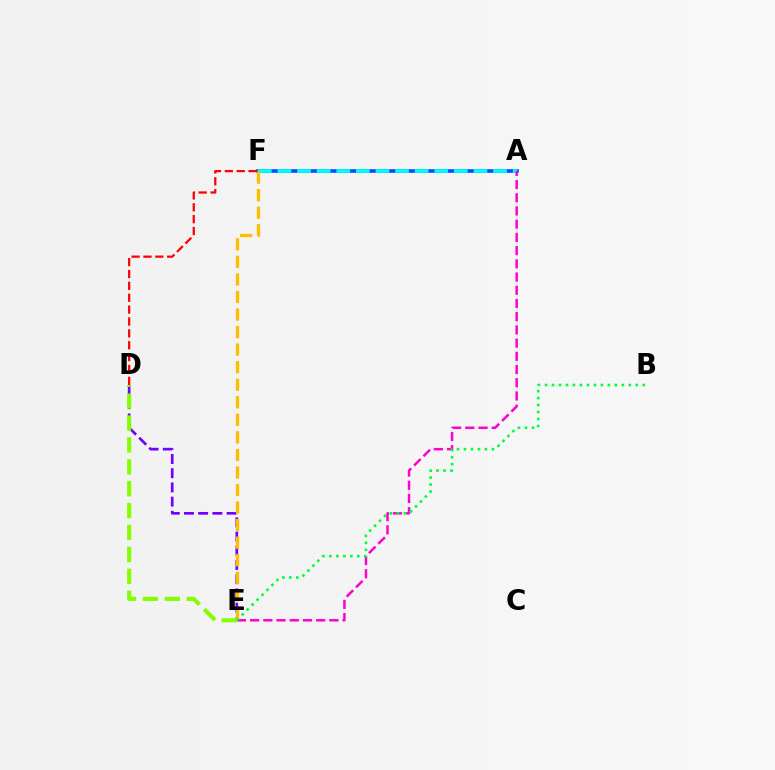{('A', 'F'): [{'color': '#004bff', 'line_style': 'solid', 'thickness': 2.6}, {'color': '#00fff6', 'line_style': 'dashed', 'thickness': 2.66}], ('D', 'E'): [{'color': '#7200ff', 'line_style': 'dashed', 'thickness': 1.93}, {'color': '#84ff00', 'line_style': 'dashed', 'thickness': 2.98}], ('E', 'F'): [{'color': '#ffbd00', 'line_style': 'dashed', 'thickness': 2.38}], ('D', 'F'): [{'color': '#ff0000', 'line_style': 'dashed', 'thickness': 1.61}], ('A', 'E'): [{'color': '#ff00cf', 'line_style': 'dashed', 'thickness': 1.8}], ('B', 'E'): [{'color': '#00ff39', 'line_style': 'dotted', 'thickness': 1.9}]}